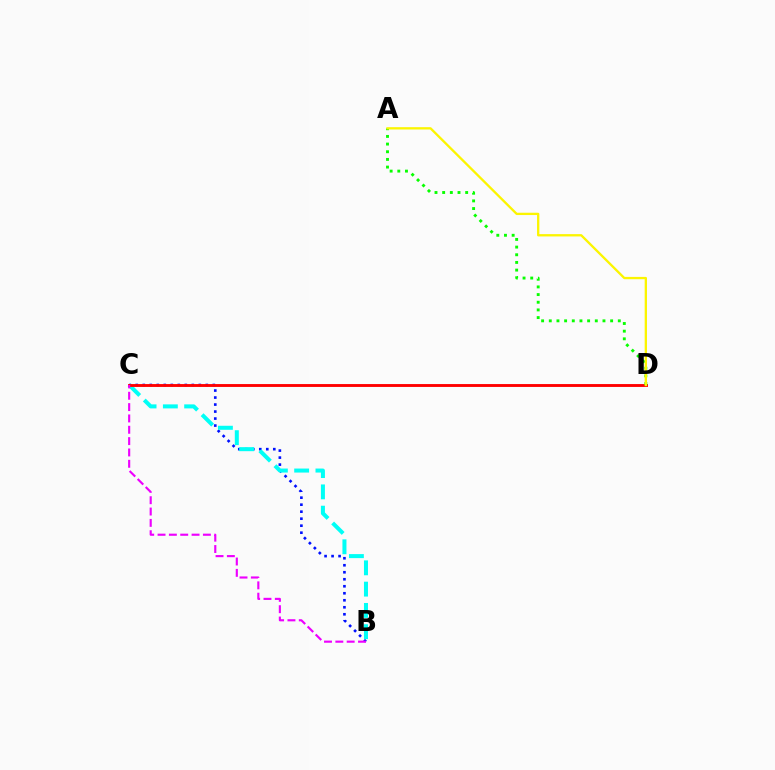{('B', 'C'): [{'color': '#0010ff', 'line_style': 'dotted', 'thickness': 1.9}, {'color': '#00fff6', 'line_style': 'dashed', 'thickness': 2.89}, {'color': '#ee00ff', 'line_style': 'dashed', 'thickness': 1.54}], ('C', 'D'): [{'color': '#ff0000', 'line_style': 'solid', 'thickness': 2.07}], ('A', 'D'): [{'color': '#08ff00', 'line_style': 'dotted', 'thickness': 2.08}, {'color': '#fcf500', 'line_style': 'solid', 'thickness': 1.67}]}